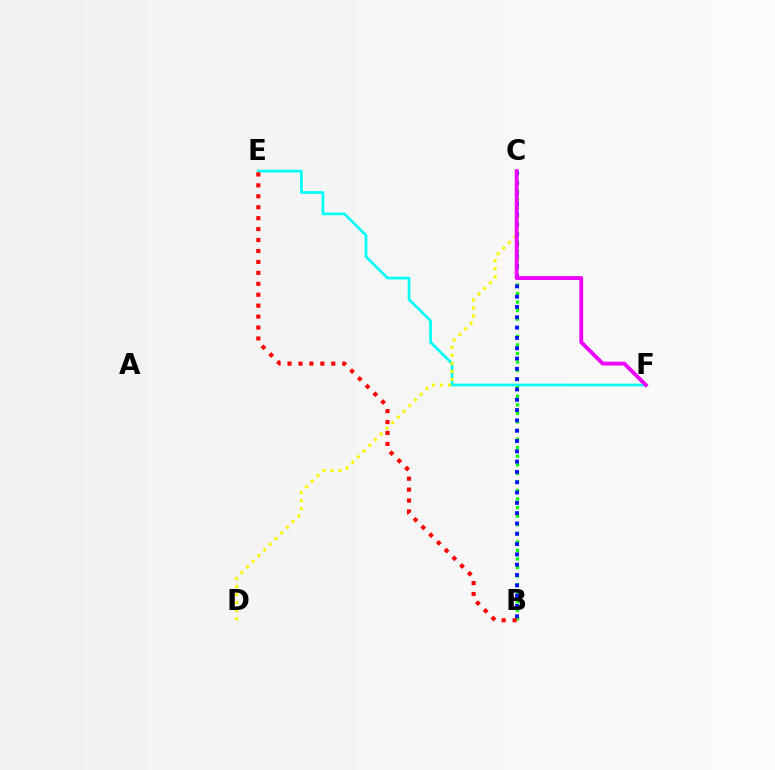{('E', 'F'): [{'color': '#00fff6', 'line_style': 'solid', 'thickness': 1.95}], ('C', 'D'): [{'color': '#fcf500', 'line_style': 'dotted', 'thickness': 2.19}], ('B', 'C'): [{'color': '#08ff00', 'line_style': 'dotted', 'thickness': 2.33}, {'color': '#0010ff', 'line_style': 'dotted', 'thickness': 2.8}], ('C', 'F'): [{'color': '#ee00ff', 'line_style': 'solid', 'thickness': 2.77}], ('B', 'E'): [{'color': '#ff0000', 'line_style': 'dotted', 'thickness': 2.97}]}